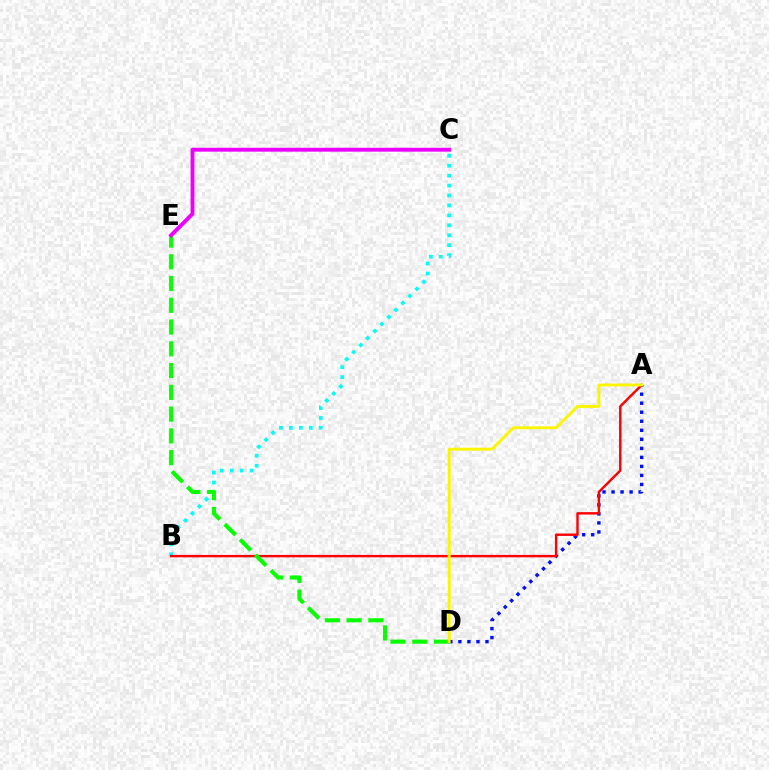{('A', 'D'): [{'color': '#0010ff', 'line_style': 'dotted', 'thickness': 2.45}, {'color': '#fcf500', 'line_style': 'solid', 'thickness': 2.09}], ('B', 'C'): [{'color': '#00fff6', 'line_style': 'dotted', 'thickness': 2.7}], ('A', 'B'): [{'color': '#ff0000', 'line_style': 'solid', 'thickness': 1.74}], ('D', 'E'): [{'color': '#08ff00', 'line_style': 'dashed', 'thickness': 2.96}], ('C', 'E'): [{'color': '#ee00ff', 'line_style': 'solid', 'thickness': 2.79}]}